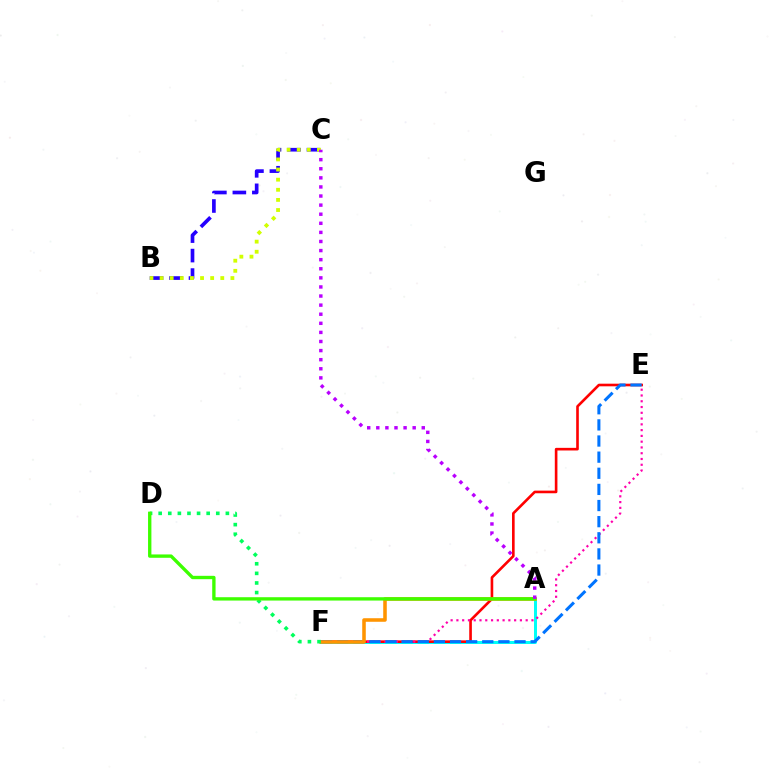{('B', 'C'): [{'color': '#2500ff', 'line_style': 'dashed', 'thickness': 2.65}, {'color': '#d1ff00', 'line_style': 'dotted', 'thickness': 2.75}], ('A', 'F'): [{'color': '#00fff6', 'line_style': 'solid', 'thickness': 2.15}, {'color': '#ff9400', 'line_style': 'solid', 'thickness': 2.56}], ('E', 'F'): [{'color': '#ff0000', 'line_style': 'solid', 'thickness': 1.89}, {'color': '#ff00ac', 'line_style': 'dotted', 'thickness': 1.57}, {'color': '#0074ff', 'line_style': 'dashed', 'thickness': 2.19}], ('D', 'F'): [{'color': '#00ff5c', 'line_style': 'dotted', 'thickness': 2.61}], ('A', 'D'): [{'color': '#3dff00', 'line_style': 'solid', 'thickness': 2.41}], ('A', 'C'): [{'color': '#b900ff', 'line_style': 'dotted', 'thickness': 2.47}]}